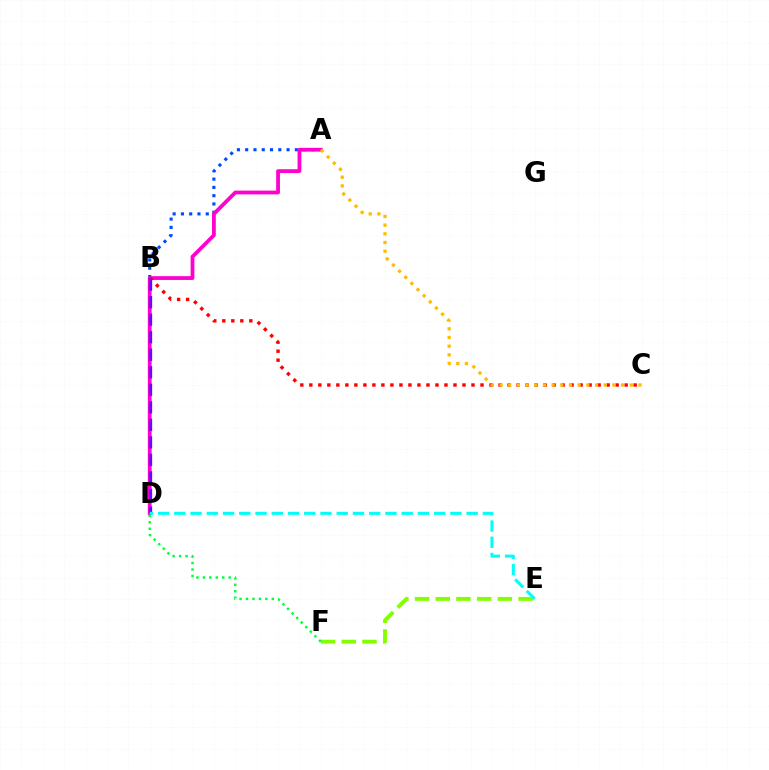{('A', 'B'): [{'color': '#004bff', 'line_style': 'dotted', 'thickness': 2.25}], ('A', 'D'): [{'color': '#ff00cf', 'line_style': 'solid', 'thickness': 2.73}], ('B', 'C'): [{'color': '#ff0000', 'line_style': 'dotted', 'thickness': 2.45}], ('E', 'F'): [{'color': '#84ff00', 'line_style': 'dashed', 'thickness': 2.81}], ('B', 'D'): [{'color': '#7200ff', 'line_style': 'dashed', 'thickness': 2.38}], ('D', 'E'): [{'color': '#00fff6', 'line_style': 'dashed', 'thickness': 2.21}], ('D', 'F'): [{'color': '#00ff39', 'line_style': 'dotted', 'thickness': 1.75}], ('A', 'C'): [{'color': '#ffbd00', 'line_style': 'dotted', 'thickness': 2.36}]}